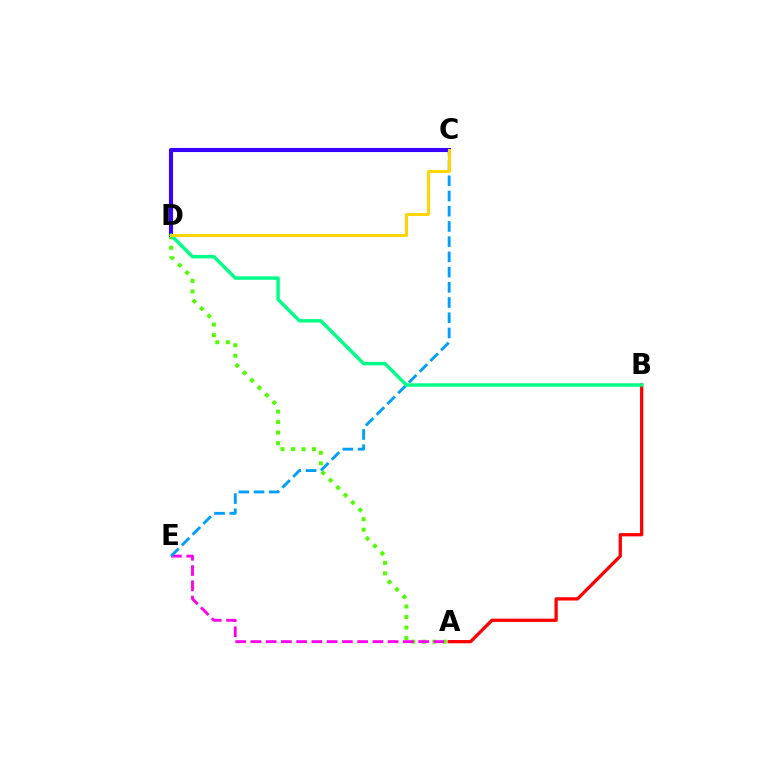{('A', 'D'): [{'color': '#4fff00', 'line_style': 'dotted', 'thickness': 2.85}], ('A', 'B'): [{'color': '#ff0000', 'line_style': 'solid', 'thickness': 2.35}], ('C', 'D'): [{'color': '#3700ff', 'line_style': 'solid', 'thickness': 2.95}, {'color': '#ffd500', 'line_style': 'solid', 'thickness': 2.14}], ('A', 'E'): [{'color': '#ff00ed', 'line_style': 'dashed', 'thickness': 2.07}], ('C', 'E'): [{'color': '#009eff', 'line_style': 'dashed', 'thickness': 2.07}], ('B', 'D'): [{'color': '#00ff86', 'line_style': 'solid', 'thickness': 2.47}]}